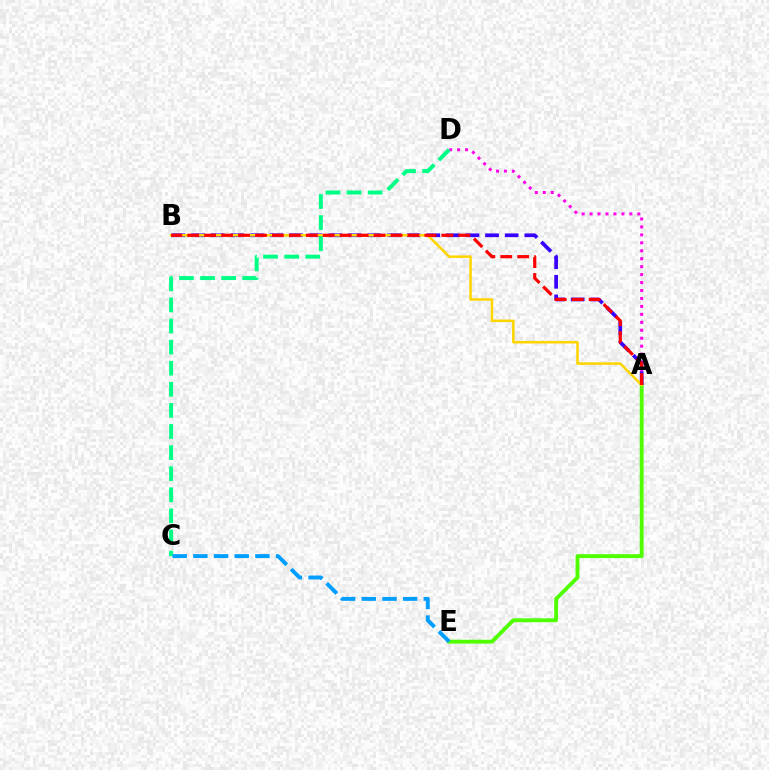{('A', 'E'): [{'color': '#4fff00', 'line_style': 'solid', 'thickness': 2.78}], ('A', 'D'): [{'color': '#ff00ed', 'line_style': 'dotted', 'thickness': 2.16}], ('A', 'B'): [{'color': '#3700ff', 'line_style': 'dashed', 'thickness': 2.66}, {'color': '#ffd500', 'line_style': 'solid', 'thickness': 1.84}, {'color': '#ff0000', 'line_style': 'dashed', 'thickness': 2.3}], ('C', 'D'): [{'color': '#00ff86', 'line_style': 'dashed', 'thickness': 2.87}], ('C', 'E'): [{'color': '#009eff', 'line_style': 'dashed', 'thickness': 2.81}]}